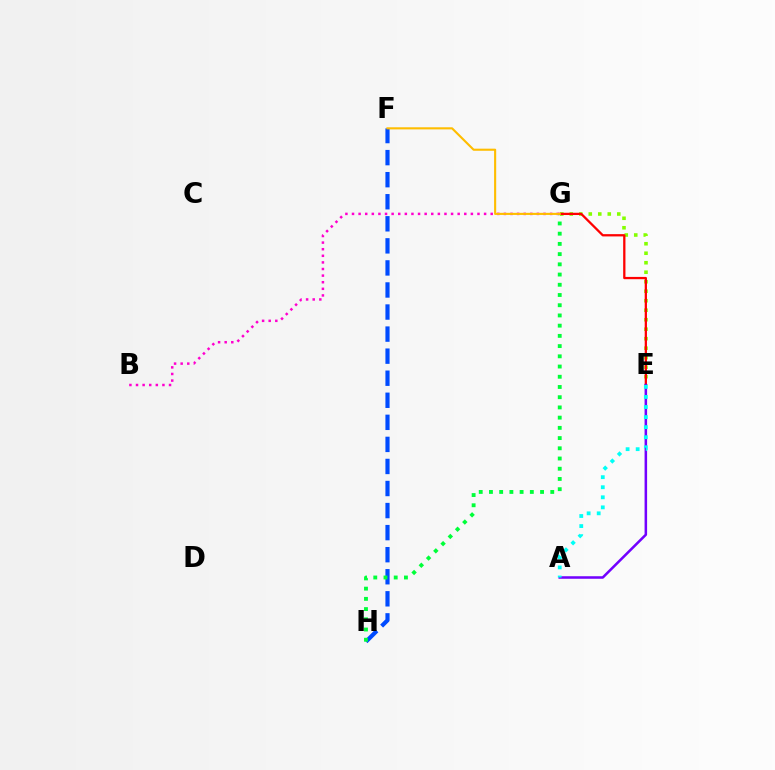{('F', 'H'): [{'color': '#004bff', 'line_style': 'dashed', 'thickness': 3.0}], ('E', 'G'): [{'color': '#84ff00', 'line_style': 'dotted', 'thickness': 2.58}, {'color': '#ff0000', 'line_style': 'solid', 'thickness': 1.64}], ('G', 'H'): [{'color': '#00ff39', 'line_style': 'dotted', 'thickness': 2.78}], ('B', 'G'): [{'color': '#ff00cf', 'line_style': 'dotted', 'thickness': 1.79}], ('F', 'G'): [{'color': '#ffbd00', 'line_style': 'solid', 'thickness': 1.52}], ('A', 'E'): [{'color': '#7200ff', 'line_style': 'solid', 'thickness': 1.82}, {'color': '#00fff6', 'line_style': 'dotted', 'thickness': 2.73}]}